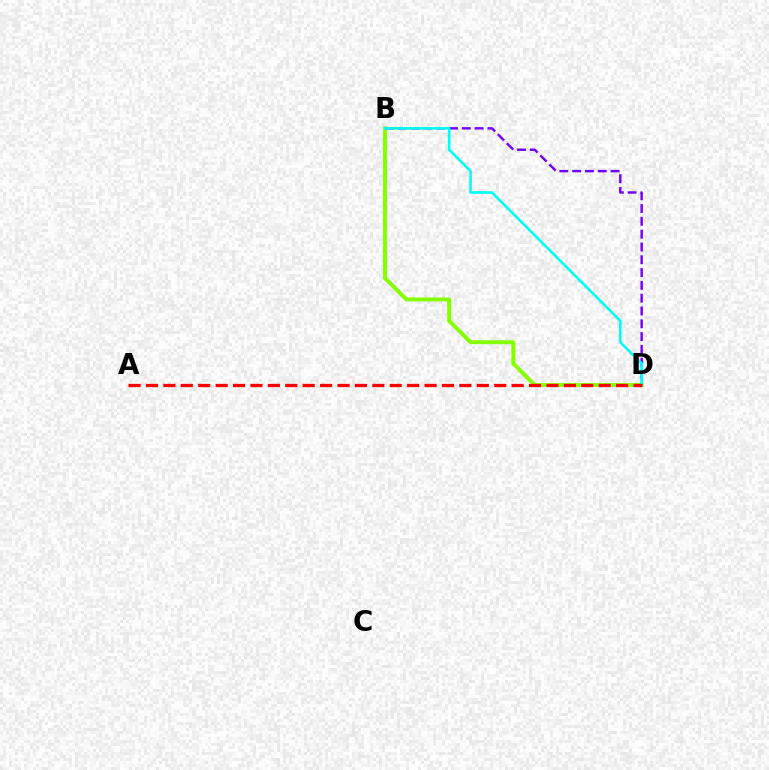{('B', 'D'): [{'color': '#84ff00', 'line_style': 'solid', 'thickness': 2.83}, {'color': '#7200ff', 'line_style': 'dashed', 'thickness': 1.74}, {'color': '#00fff6', 'line_style': 'solid', 'thickness': 1.87}], ('A', 'D'): [{'color': '#ff0000', 'line_style': 'dashed', 'thickness': 2.37}]}